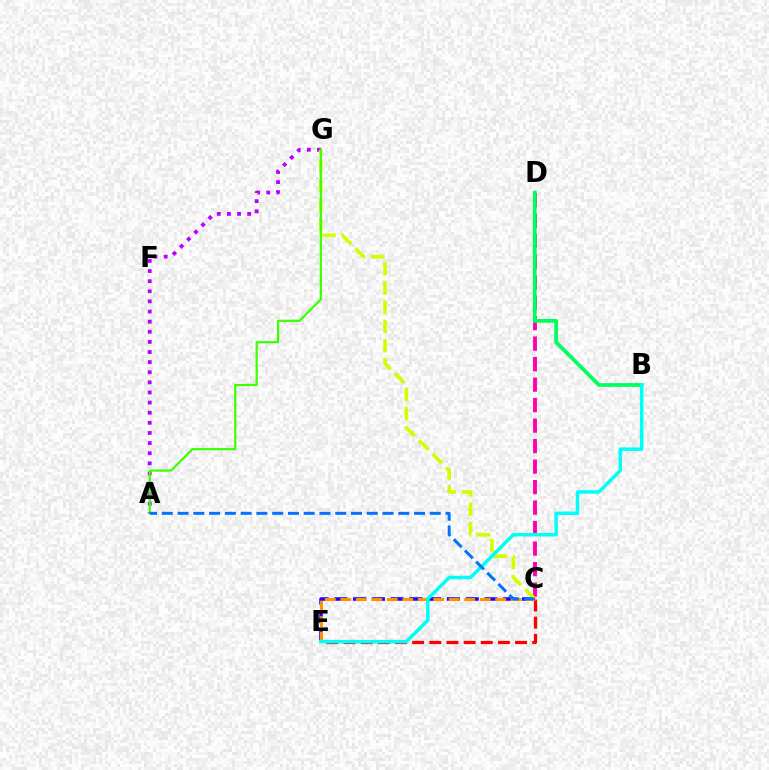{('A', 'G'): [{'color': '#b900ff', 'line_style': 'dotted', 'thickness': 2.75}, {'color': '#3dff00', 'line_style': 'solid', 'thickness': 1.58}], ('C', 'D'): [{'color': '#ff00ac', 'line_style': 'dashed', 'thickness': 2.78}], ('C', 'E'): [{'color': '#ff0000', 'line_style': 'dashed', 'thickness': 2.33}, {'color': '#2500ff', 'line_style': 'dashed', 'thickness': 2.55}, {'color': '#ff9400', 'line_style': 'dashed', 'thickness': 2.1}], ('C', 'G'): [{'color': '#d1ff00', 'line_style': 'dashed', 'thickness': 2.61}], ('B', 'D'): [{'color': '#00ff5c', 'line_style': 'solid', 'thickness': 2.7}], ('B', 'E'): [{'color': '#00fff6', 'line_style': 'solid', 'thickness': 2.51}], ('A', 'C'): [{'color': '#0074ff', 'line_style': 'dashed', 'thickness': 2.14}]}